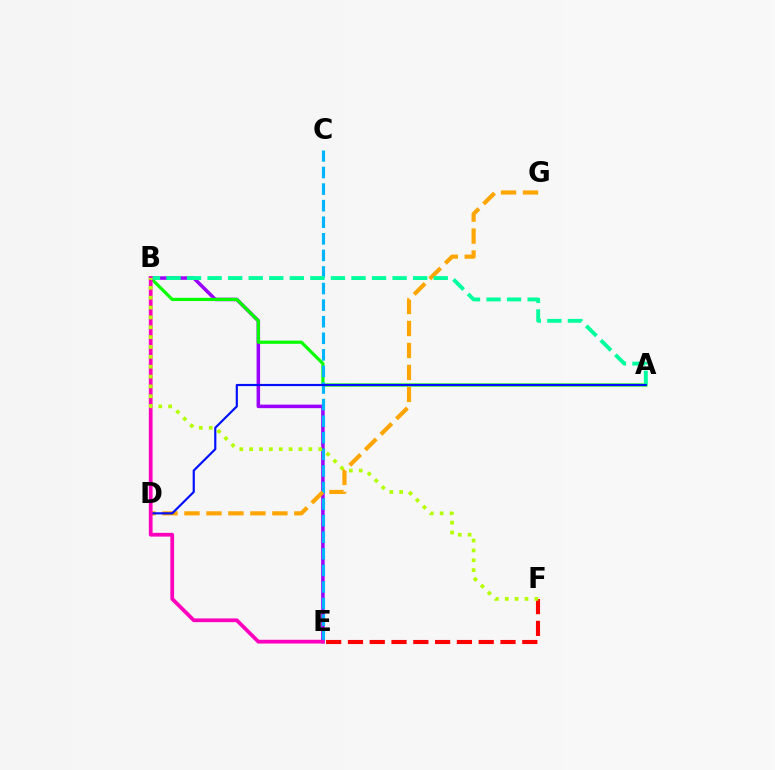{('B', 'E'): [{'color': '#9b00ff', 'line_style': 'solid', 'thickness': 2.53}, {'color': '#ff00bd', 'line_style': 'solid', 'thickness': 2.7}], ('A', 'B'): [{'color': '#08ff00', 'line_style': 'solid', 'thickness': 2.3}, {'color': '#00ff9d', 'line_style': 'dashed', 'thickness': 2.79}], ('E', 'F'): [{'color': '#ff0000', 'line_style': 'dashed', 'thickness': 2.96}], ('C', 'E'): [{'color': '#00b5ff', 'line_style': 'dashed', 'thickness': 2.25}], ('D', 'G'): [{'color': '#ffa500', 'line_style': 'dashed', 'thickness': 2.99}], ('A', 'D'): [{'color': '#0010ff', 'line_style': 'solid', 'thickness': 1.56}], ('B', 'F'): [{'color': '#b3ff00', 'line_style': 'dotted', 'thickness': 2.68}]}